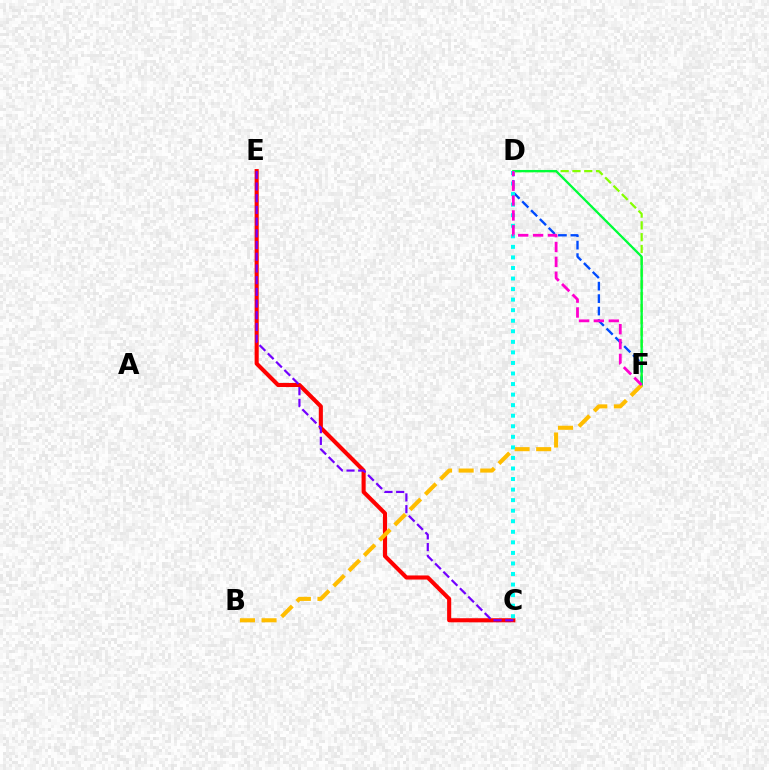{('D', 'F'): [{'color': '#84ff00', 'line_style': 'dashed', 'thickness': 1.6}, {'color': '#004bff', 'line_style': 'dashed', 'thickness': 1.69}, {'color': '#00ff39', 'line_style': 'solid', 'thickness': 1.65}, {'color': '#ff00cf', 'line_style': 'dashed', 'thickness': 2.02}], ('C', 'E'): [{'color': '#ff0000', 'line_style': 'solid', 'thickness': 2.95}, {'color': '#7200ff', 'line_style': 'dashed', 'thickness': 1.59}], ('B', 'F'): [{'color': '#ffbd00', 'line_style': 'dashed', 'thickness': 2.93}], ('C', 'D'): [{'color': '#00fff6', 'line_style': 'dotted', 'thickness': 2.87}]}